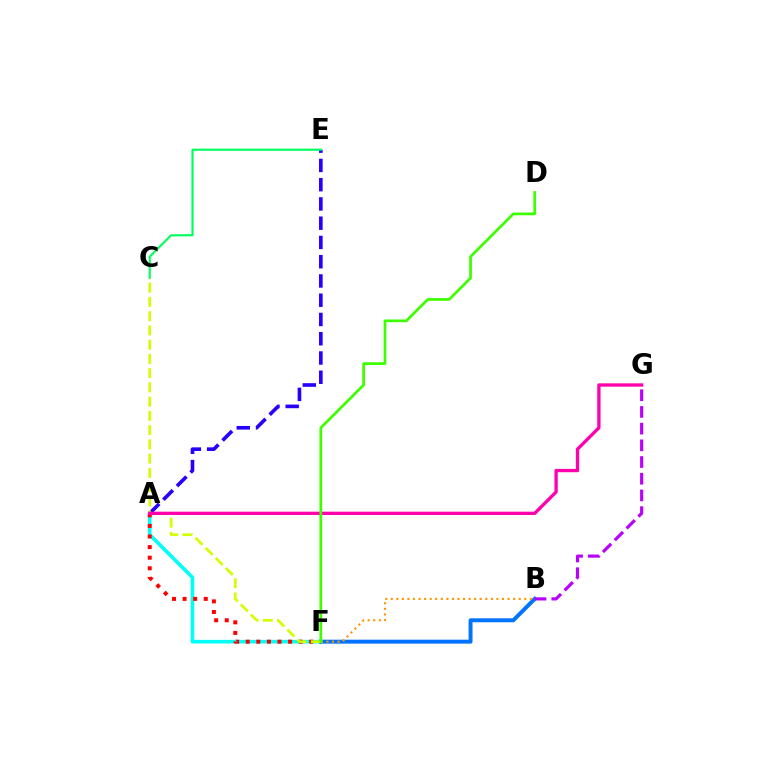{('B', 'F'): [{'color': '#0074ff', 'line_style': 'solid', 'thickness': 2.84}, {'color': '#ff9400', 'line_style': 'dotted', 'thickness': 1.51}], ('A', 'F'): [{'color': '#00fff6', 'line_style': 'solid', 'thickness': 2.6}, {'color': '#ff0000', 'line_style': 'dotted', 'thickness': 2.88}], ('A', 'E'): [{'color': '#2500ff', 'line_style': 'dashed', 'thickness': 2.62}], ('C', 'E'): [{'color': '#00ff5c', 'line_style': 'solid', 'thickness': 1.53}], ('C', 'F'): [{'color': '#d1ff00', 'line_style': 'dashed', 'thickness': 1.93}], ('A', 'G'): [{'color': '#ff00ac', 'line_style': 'solid', 'thickness': 2.39}], ('D', 'F'): [{'color': '#3dff00', 'line_style': 'solid', 'thickness': 1.96}], ('B', 'G'): [{'color': '#b900ff', 'line_style': 'dashed', 'thickness': 2.27}]}